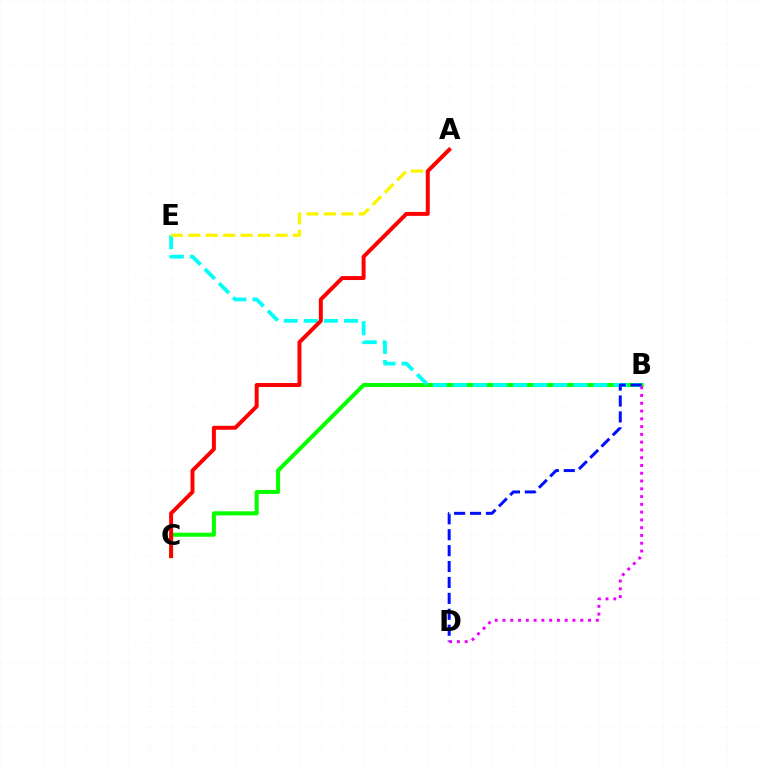{('B', 'C'): [{'color': '#08ff00', 'line_style': 'solid', 'thickness': 2.92}], ('B', 'E'): [{'color': '#00fff6', 'line_style': 'dashed', 'thickness': 2.73}], ('A', 'E'): [{'color': '#fcf500', 'line_style': 'dashed', 'thickness': 2.37}], ('A', 'C'): [{'color': '#ff0000', 'line_style': 'solid', 'thickness': 2.85}], ('B', 'D'): [{'color': '#0010ff', 'line_style': 'dashed', 'thickness': 2.16}, {'color': '#ee00ff', 'line_style': 'dotted', 'thickness': 2.11}]}